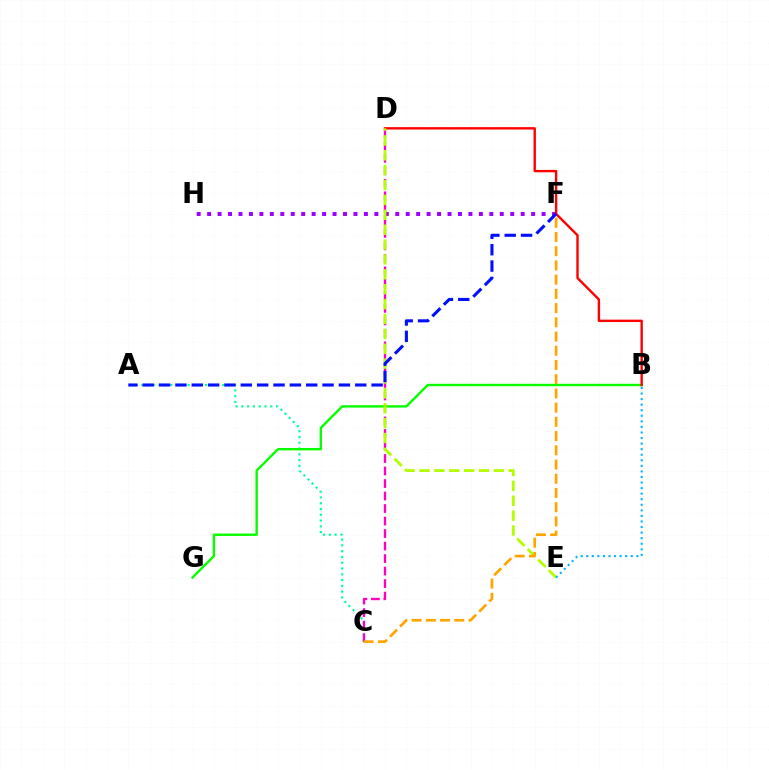{('A', 'C'): [{'color': '#00ff9d', 'line_style': 'dotted', 'thickness': 1.57}], ('C', 'D'): [{'color': '#ff00bd', 'line_style': 'dashed', 'thickness': 1.7}], ('B', 'G'): [{'color': '#08ff00', 'line_style': 'solid', 'thickness': 1.73}], ('F', 'H'): [{'color': '#9b00ff', 'line_style': 'dotted', 'thickness': 2.84}], ('B', 'D'): [{'color': '#ff0000', 'line_style': 'solid', 'thickness': 1.72}], ('D', 'E'): [{'color': '#b3ff00', 'line_style': 'dashed', 'thickness': 2.02}], ('B', 'E'): [{'color': '#00b5ff', 'line_style': 'dotted', 'thickness': 1.51}], ('C', 'F'): [{'color': '#ffa500', 'line_style': 'dashed', 'thickness': 1.93}], ('A', 'F'): [{'color': '#0010ff', 'line_style': 'dashed', 'thickness': 2.22}]}